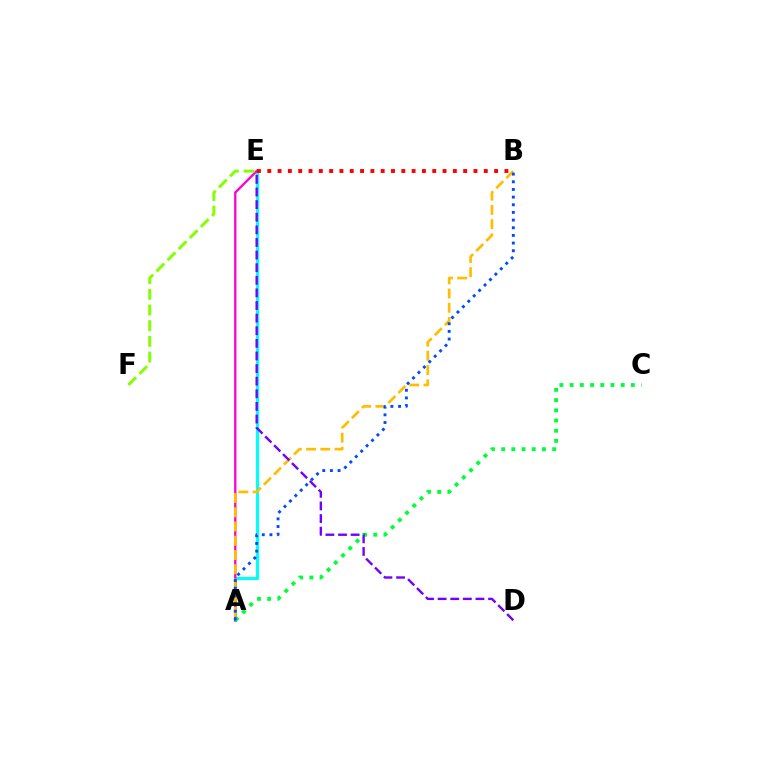{('A', 'E'): [{'color': '#00fff6', 'line_style': 'solid', 'thickness': 2.25}, {'color': '#ff00cf', 'line_style': 'solid', 'thickness': 1.68}], ('A', 'B'): [{'color': '#ffbd00', 'line_style': 'dashed', 'thickness': 1.93}, {'color': '#004bff', 'line_style': 'dotted', 'thickness': 2.08}], ('A', 'C'): [{'color': '#00ff39', 'line_style': 'dotted', 'thickness': 2.77}], ('B', 'E'): [{'color': '#ff0000', 'line_style': 'dotted', 'thickness': 2.8}], ('D', 'E'): [{'color': '#7200ff', 'line_style': 'dashed', 'thickness': 1.71}], ('E', 'F'): [{'color': '#84ff00', 'line_style': 'dashed', 'thickness': 2.13}]}